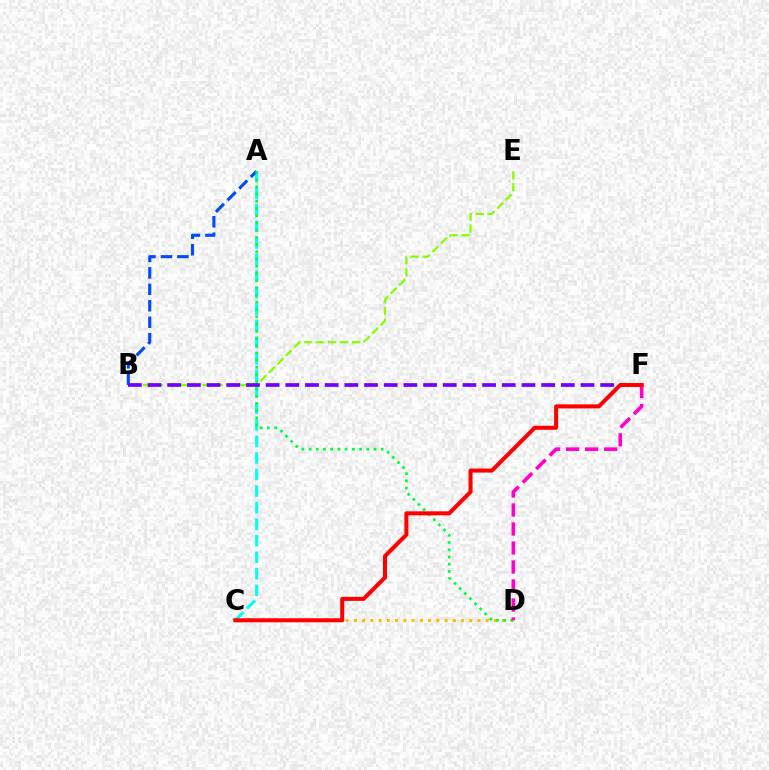{('B', 'E'): [{'color': '#84ff00', 'line_style': 'dashed', 'thickness': 1.62}], ('C', 'D'): [{'color': '#ffbd00', 'line_style': 'dotted', 'thickness': 2.24}], ('A', 'C'): [{'color': '#00fff6', 'line_style': 'dashed', 'thickness': 2.25}], ('A', 'B'): [{'color': '#004bff', 'line_style': 'dashed', 'thickness': 2.24}], ('B', 'F'): [{'color': '#7200ff', 'line_style': 'dashed', 'thickness': 2.67}], ('A', 'D'): [{'color': '#00ff39', 'line_style': 'dotted', 'thickness': 1.96}], ('D', 'F'): [{'color': '#ff00cf', 'line_style': 'dashed', 'thickness': 2.58}], ('C', 'F'): [{'color': '#ff0000', 'line_style': 'solid', 'thickness': 2.9}]}